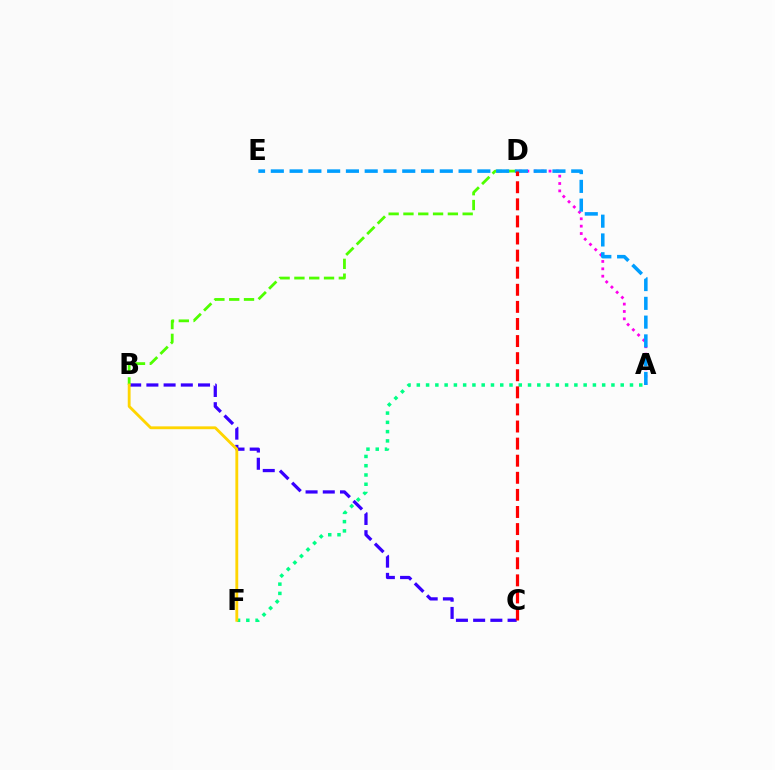{('A', 'D'): [{'color': '#ff00ed', 'line_style': 'dotted', 'thickness': 2.0}], ('B', 'C'): [{'color': '#3700ff', 'line_style': 'dashed', 'thickness': 2.34}], ('B', 'D'): [{'color': '#4fff00', 'line_style': 'dashed', 'thickness': 2.01}], ('A', 'E'): [{'color': '#009eff', 'line_style': 'dashed', 'thickness': 2.55}], ('A', 'F'): [{'color': '#00ff86', 'line_style': 'dotted', 'thickness': 2.52}], ('B', 'F'): [{'color': '#ffd500', 'line_style': 'solid', 'thickness': 2.04}], ('C', 'D'): [{'color': '#ff0000', 'line_style': 'dashed', 'thickness': 2.32}]}